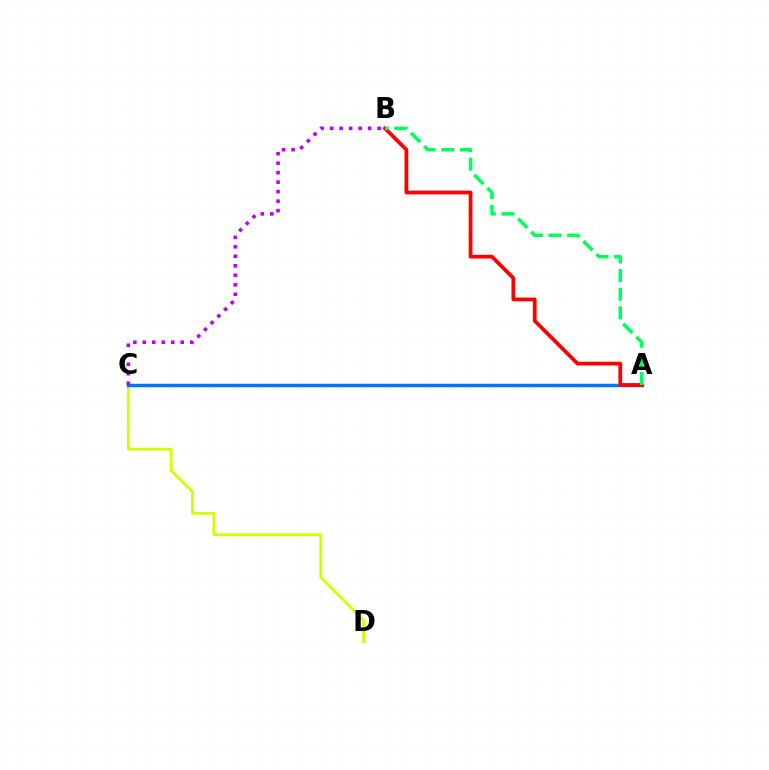{('C', 'D'): [{'color': '#d1ff00', 'line_style': 'solid', 'thickness': 2.05}], ('A', 'C'): [{'color': '#0074ff', 'line_style': 'solid', 'thickness': 2.5}], ('A', 'B'): [{'color': '#ff0000', 'line_style': 'solid', 'thickness': 2.71}, {'color': '#00ff5c', 'line_style': 'dashed', 'thickness': 2.53}], ('B', 'C'): [{'color': '#b900ff', 'line_style': 'dotted', 'thickness': 2.58}]}